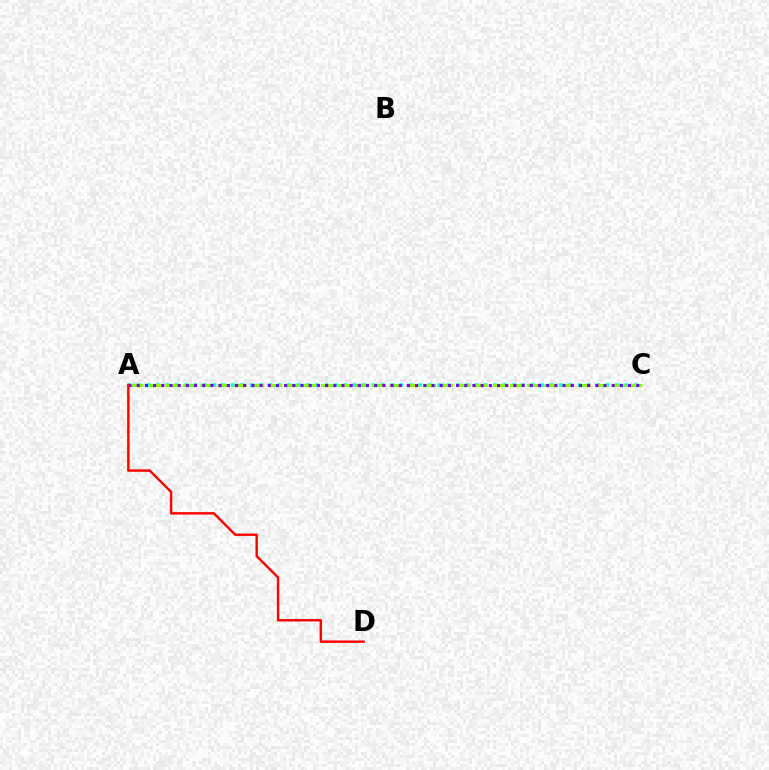{('A', 'C'): [{'color': '#00fff6', 'line_style': 'dotted', 'thickness': 2.55}, {'color': '#84ff00', 'line_style': 'dashed', 'thickness': 2.34}, {'color': '#7200ff', 'line_style': 'dotted', 'thickness': 2.22}], ('A', 'D'): [{'color': '#ff0000', 'line_style': 'solid', 'thickness': 1.74}]}